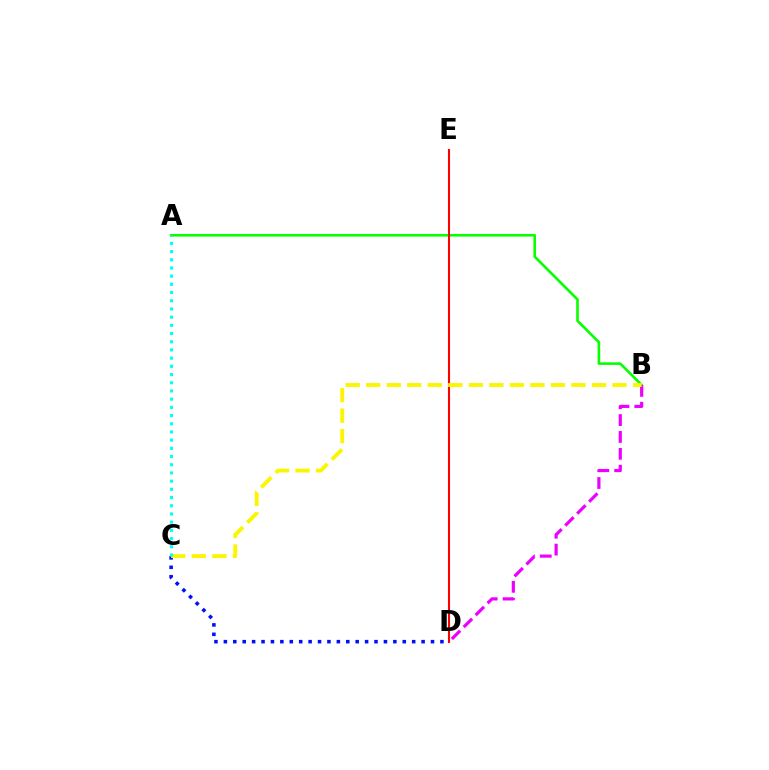{('A', 'B'): [{'color': '#08ff00', 'line_style': 'solid', 'thickness': 1.88}], ('B', 'D'): [{'color': '#ee00ff', 'line_style': 'dashed', 'thickness': 2.29}], ('D', 'E'): [{'color': '#ff0000', 'line_style': 'solid', 'thickness': 1.5}], ('C', 'D'): [{'color': '#0010ff', 'line_style': 'dotted', 'thickness': 2.56}], ('B', 'C'): [{'color': '#fcf500', 'line_style': 'dashed', 'thickness': 2.79}], ('A', 'C'): [{'color': '#00fff6', 'line_style': 'dotted', 'thickness': 2.23}]}